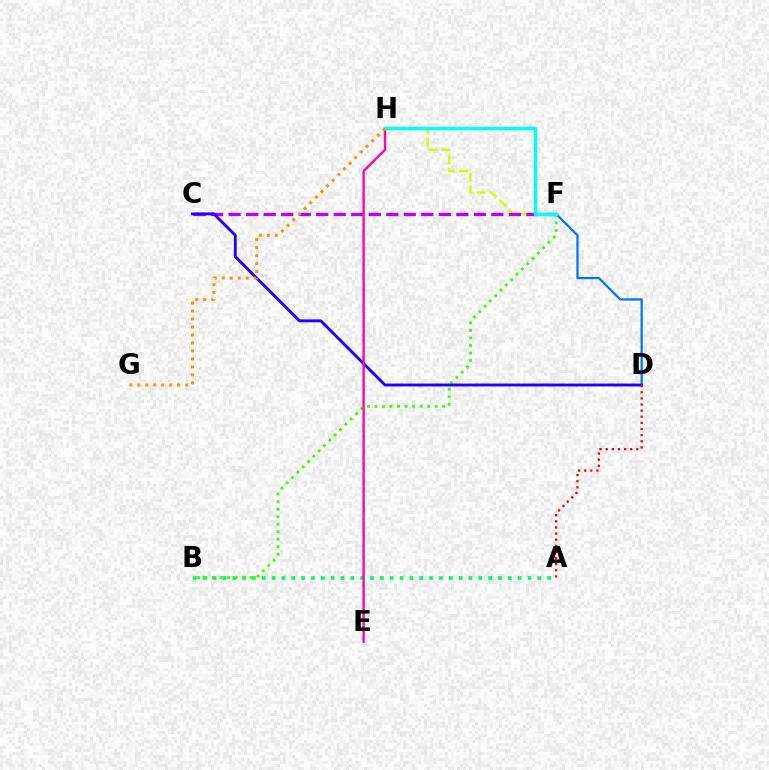{('A', 'B'): [{'color': '#00ff5c', 'line_style': 'dotted', 'thickness': 2.67}], ('B', 'F'): [{'color': '#3dff00', 'line_style': 'dotted', 'thickness': 2.04}], ('D', 'F'): [{'color': '#0074ff', 'line_style': 'solid', 'thickness': 1.62}], ('F', 'H'): [{'color': '#d1ff00', 'line_style': 'dashed', 'thickness': 1.76}, {'color': '#00fff6', 'line_style': 'solid', 'thickness': 2.47}], ('C', 'F'): [{'color': '#b900ff', 'line_style': 'dashed', 'thickness': 2.38}], ('C', 'D'): [{'color': '#2500ff', 'line_style': 'solid', 'thickness': 2.1}], ('E', 'H'): [{'color': '#ff00ac', 'line_style': 'solid', 'thickness': 1.69}], ('A', 'D'): [{'color': '#ff0000', 'line_style': 'dotted', 'thickness': 1.66}], ('G', 'H'): [{'color': '#ff9400', 'line_style': 'dotted', 'thickness': 2.17}]}